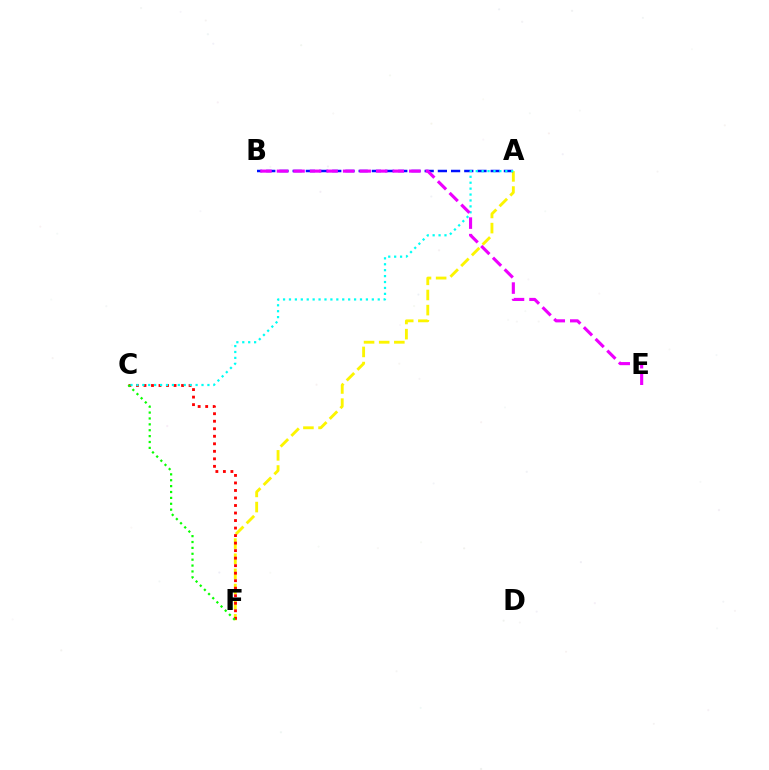{('A', 'F'): [{'color': '#fcf500', 'line_style': 'dashed', 'thickness': 2.06}], ('A', 'B'): [{'color': '#0010ff', 'line_style': 'dashed', 'thickness': 1.79}], ('C', 'F'): [{'color': '#ff0000', 'line_style': 'dotted', 'thickness': 2.04}, {'color': '#08ff00', 'line_style': 'dotted', 'thickness': 1.6}], ('A', 'C'): [{'color': '#00fff6', 'line_style': 'dotted', 'thickness': 1.61}], ('B', 'E'): [{'color': '#ee00ff', 'line_style': 'dashed', 'thickness': 2.25}]}